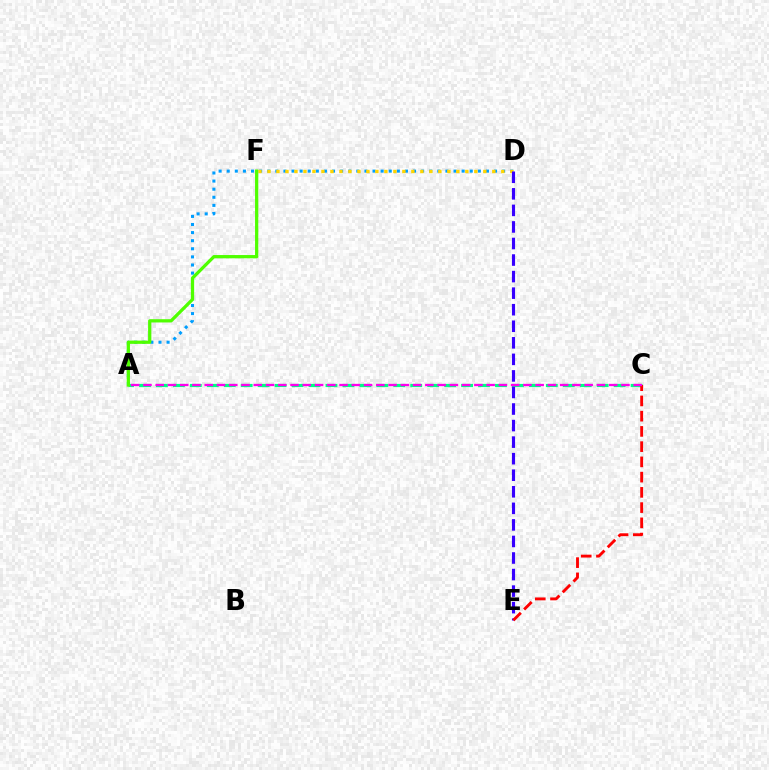{('A', 'C'): [{'color': '#00ff86', 'line_style': 'dashed', 'thickness': 2.3}, {'color': '#ff00ed', 'line_style': 'dashed', 'thickness': 1.67}], ('A', 'D'): [{'color': '#009eff', 'line_style': 'dotted', 'thickness': 2.2}], ('D', 'F'): [{'color': '#ffd500', 'line_style': 'dotted', 'thickness': 2.44}], ('A', 'F'): [{'color': '#4fff00', 'line_style': 'solid', 'thickness': 2.34}], ('D', 'E'): [{'color': '#3700ff', 'line_style': 'dashed', 'thickness': 2.25}], ('C', 'E'): [{'color': '#ff0000', 'line_style': 'dashed', 'thickness': 2.07}]}